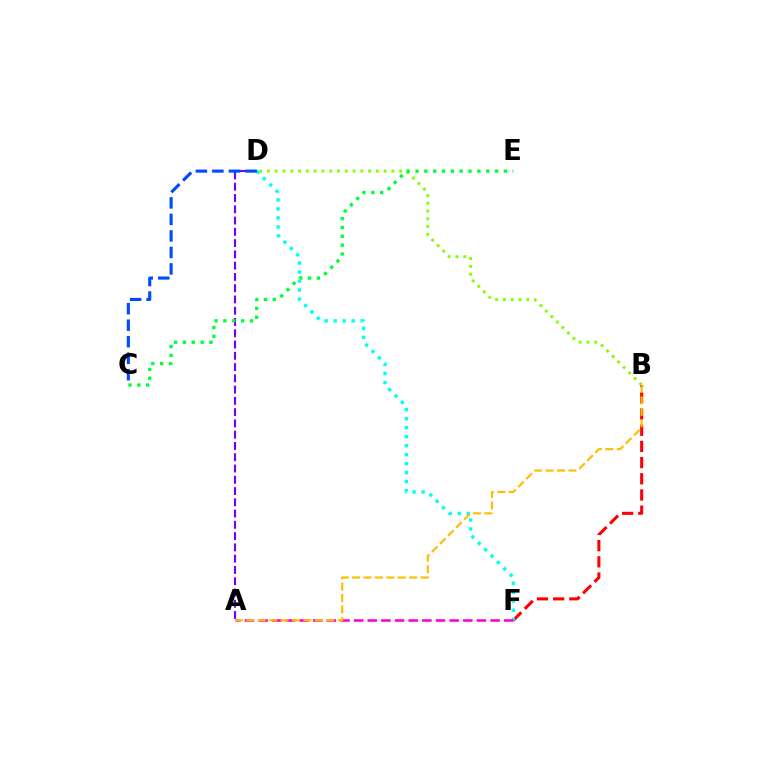{('B', 'D'): [{'color': '#84ff00', 'line_style': 'dotted', 'thickness': 2.11}], ('B', 'F'): [{'color': '#ff0000', 'line_style': 'dashed', 'thickness': 2.2}], ('D', 'F'): [{'color': '#00fff6', 'line_style': 'dotted', 'thickness': 2.44}], ('A', 'D'): [{'color': '#7200ff', 'line_style': 'dashed', 'thickness': 1.53}], ('A', 'F'): [{'color': '#ff00cf', 'line_style': 'dashed', 'thickness': 1.85}], ('C', 'D'): [{'color': '#004bff', 'line_style': 'dashed', 'thickness': 2.24}], ('C', 'E'): [{'color': '#00ff39', 'line_style': 'dotted', 'thickness': 2.4}], ('A', 'B'): [{'color': '#ffbd00', 'line_style': 'dashed', 'thickness': 1.55}]}